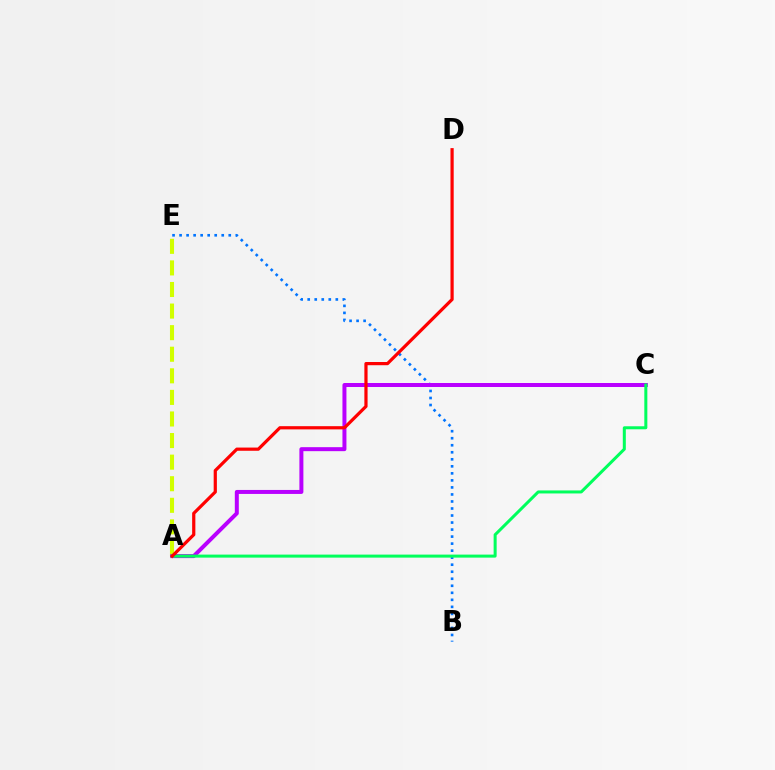{('B', 'E'): [{'color': '#0074ff', 'line_style': 'dotted', 'thickness': 1.91}], ('A', 'E'): [{'color': '#d1ff00', 'line_style': 'dashed', 'thickness': 2.93}], ('A', 'C'): [{'color': '#b900ff', 'line_style': 'solid', 'thickness': 2.87}, {'color': '#00ff5c', 'line_style': 'solid', 'thickness': 2.17}], ('A', 'D'): [{'color': '#ff0000', 'line_style': 'solid', 'thickness': 2.31}]}